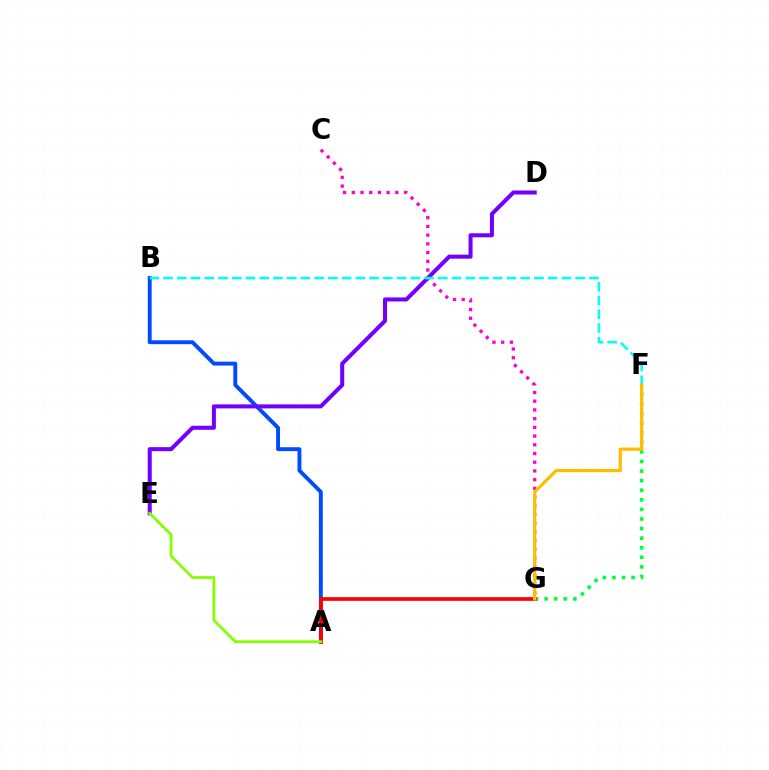{('A', 'B'): [{'color': '#004bff', 'line_style': 'solid', 'thickness': 2.81}], ('F', 'G'): [{'color': '#00ff39', 'line_style': 'dotted', 'thickness': 2.6}, {'color': '#ffbd00', 'line_style': 'solid', 'thickness': 2.3}], ('A', 'G'): [{'color': '#ff0000', 'line_style': 'solid', 'thickness': 2.65}], ('D', 'E'): [{'color': '#7200ff', 'line_style': 'solid', 'thickness': 2.91}], ('C', 'G'): [{'color': '#ff00cf', 'line_style': 'dotted', 'thickness': 2.37}], ('A', 'E'): [{'color': '#84ff00', 'line_style': 'solid', 'thickness': 1.99}], ('B', 'F'): [{'color': '#00fff6', 'line_style': 'dashed', 'thickness': 1.87}]}